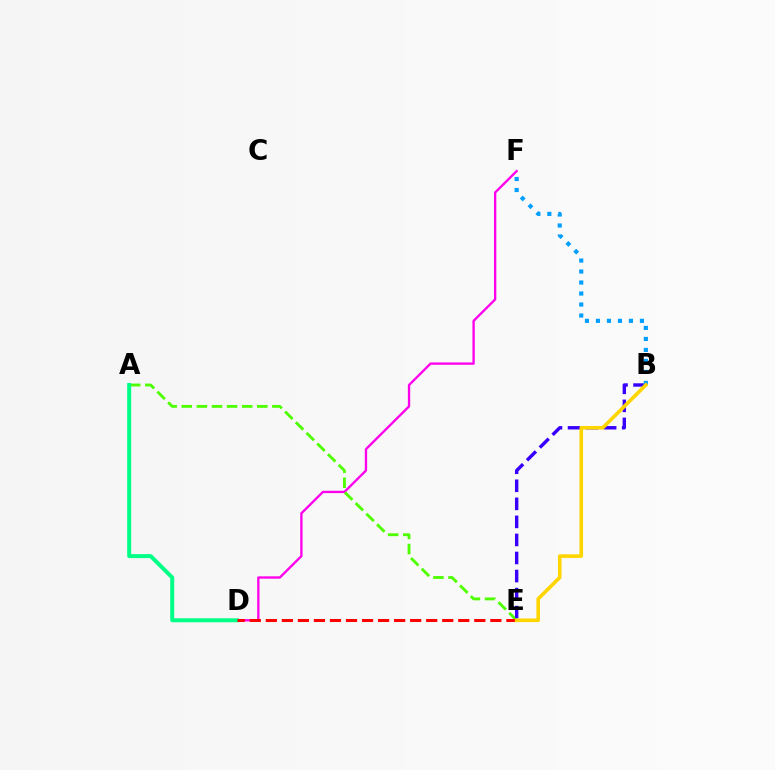{('D', 'F'): [{'color': '#ff00ed', 'line_style': 'solid', 'thickness': 1.68}], ('A', 'E'): [{'color': '#4fff00', 'line_style': 'dashed', 'thickness': 2.05}], ('B', 'E'): [{'color': '#3700ff', 'line_style': 'dashed', 'thickness': 2.45}, {'color': '#ffd500', 'line_style': 'solid', 'thickness': 2.6}], ('A', 'D'): [{'color': '#00ff86', 'line_style': 'solid', 'thickness': 2.86}], ('B', 'F'): [{'color': '#009eff', 'line_style': 'dotted', 'thickness': 2.99}], ('D', 'E'): [{'color': '#ff0000', 'line_style': 'dashed', 'thickness': 2.18}]}